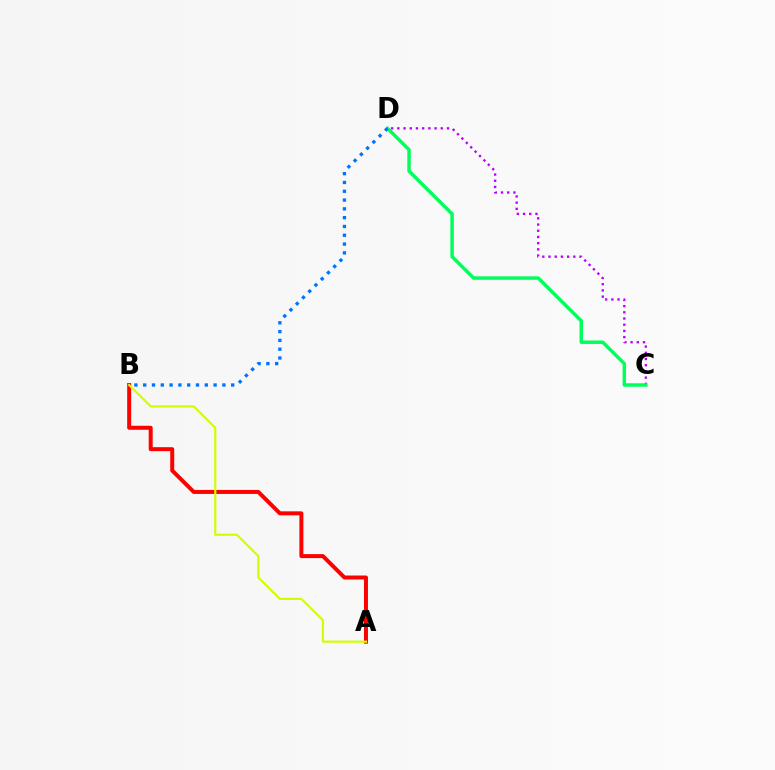{('A', 'B'): [{'color': '#ff0000', 'line_style': 'solid', 'thickness': 2.87}, {'color': '#d1ff00', 'line_style': 'solid', 'thickness': 1.58}], ('C', 'D'): [{'color': '#b900ff', 'line_style': 'dotted', 'thickness': 1.69}, {'color': '#00ff5c', 'line_style': 'solid', 'thickness': 2.5}], ('B', 'D'): [{'color': '#0074ff', 'line_style': 'dotted', 'thickness': 2.39}]}